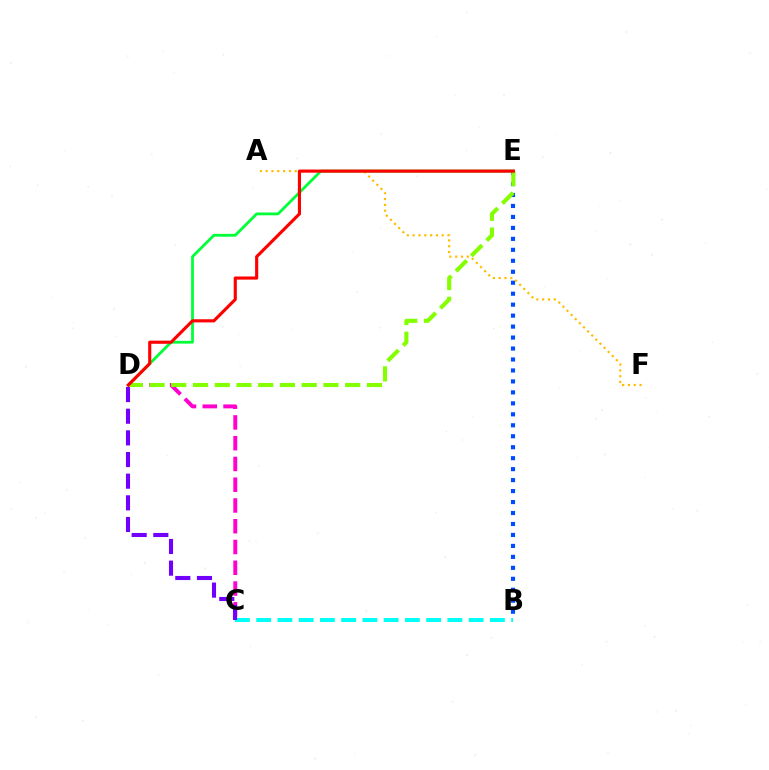{('D', 'E'): [{'color': '#00ff39', 'line_style': 'solid', 'thickness': 2.0}, {'color': '#84ff00', 'line_style': 'dashed', 'thickness': 2.95}, {'color': '#ff0000', 'line_style': 'solid', 'thickness': 2.26}], ('B', 'E'): [{'color': '#004bff', 'line_style': 'dotted', 'thickness': 2.98}], ('A', 'F'): [{'color': '#ffbd00', 'line_style': 'dotted', 'thickness': 1.58}], ('C', 'D'): [{'color': '#ff00cf', 'line_style': 'dashed', 'thickness': 2.82}, {'color': '#7200ff', 'line_style': 'dashed', 'thickness': 2.94}], ('B', 'C'): [{'color': '#00fff6', 'line_style': 'dashed', 'thickness': 2.89}]}